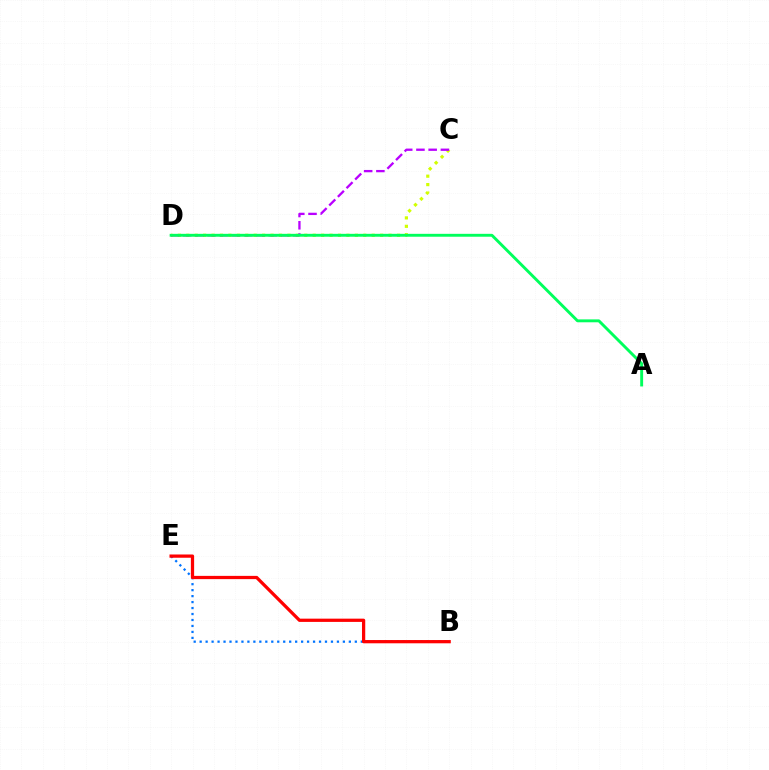{('B', 'E'): [{'color': '#0074ff', 'line_style': 'dotted', 'thickness': 1.62}, {'color': '#ff0000', 'line_style': 'solid', 'thickness': 2.34}], ('C', 'D'): [{'color': '#d1ff00', 'line_style': 'dotted', 'thickness': 2.29}, {'color': '#b900ff', 'line_style': 'dashed', 'thickness': 1.66}], ('A', 'D'): [{'color': '#00ff5c', 'line_style': 'solid', 'thickness': 2.09}]}